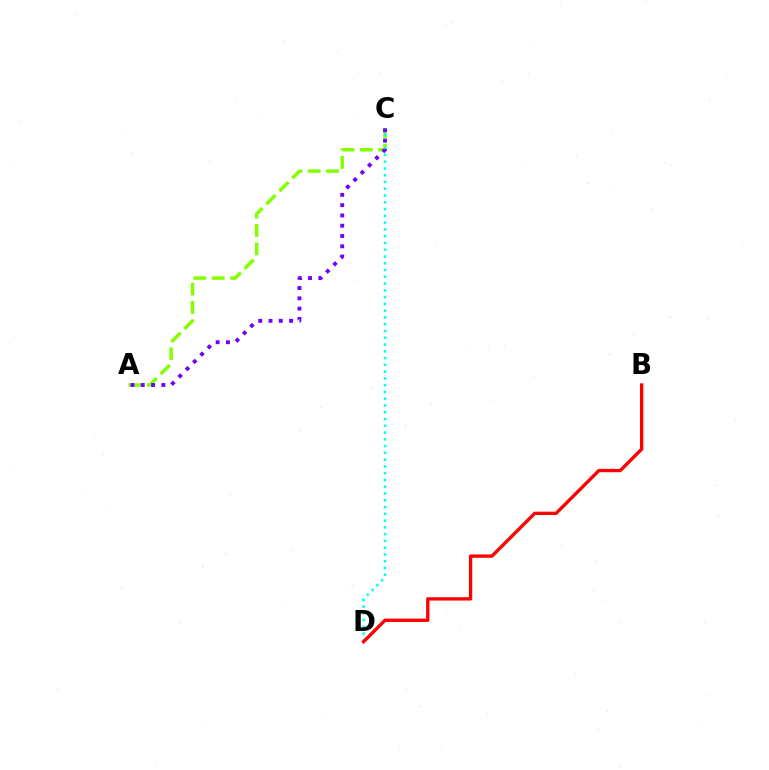{('A', 'C'): [{'color': '#84ff00', 'line_style': 'dashed', 'thickness': 2.5}, {'color': '#7200ff', 'line_style': 'dotted', 'thickness': 2.79}], ('C', 'D'): [{'color': '#00fff6', 'line_style': 'dotted', 'thickness': 1.84}], ('B', 'D'): [{'color': '#ff0000', 'line_style': 'solid', 'thickness': 2.4}]}